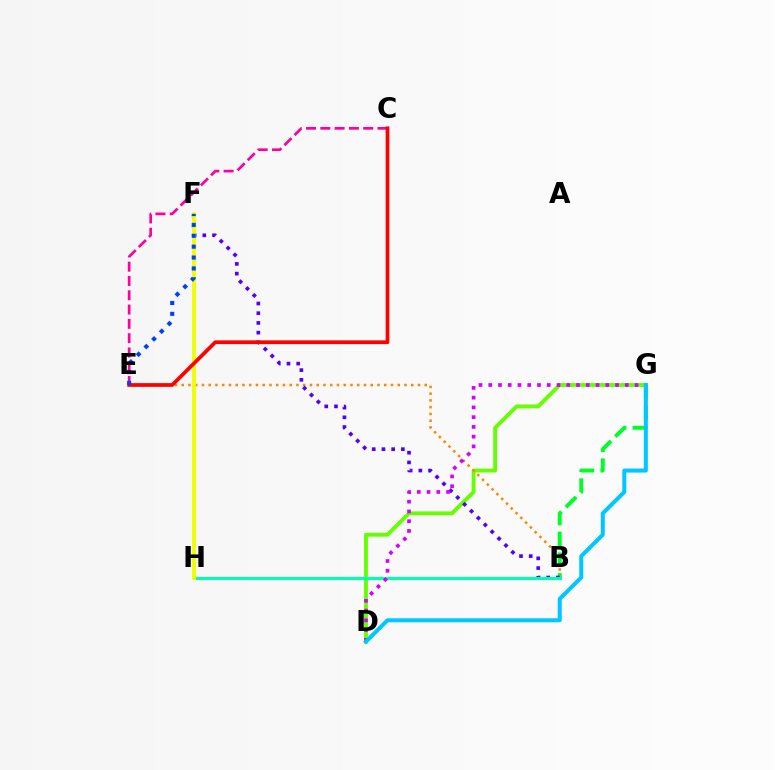{('D', 'G'): [{'color': '#66ff00', 'line_style': 'solid', 'thickness': 2.77}, {'color': '#d600ff', 'line_style': 'dotted', 'thickness': 2.65}, {'color': '#00c7ff', 'line_style': 'solid', 'thickness': 2.89}], ('B', 'E'): [{'color': '#ff8800', 'line_style': 'dotted', 'thickness': 1.83}], ('B', 'G'): [{'color': '#00ff27', 'line_style': 'dashed', 'thickness': 2.82}], ('C', 'E'): [{'color': '#ff00a0', 'line_style': 'dashed', 'thickness': 1.94}, {'color': '#ff0000', 'line_style': 'solid', 'thickness': 2.68}], ('B', 'F'): [{'color': '#4f00ff', 'line_style': 'dotted', 'thickness': 2.64}], ('B', 'H'): [{'color': '#00ffaf', 'line_style': 'solid', 'thickness': 2.2}], ('F', 'H'): [{'color': '#eeff00', 'line_style': 'solid', 'thickness': 2.77}], ('E', 'F'): [{'color': '#003fff', 'line_style': 'dotted', 'thickness': 2.96}]}